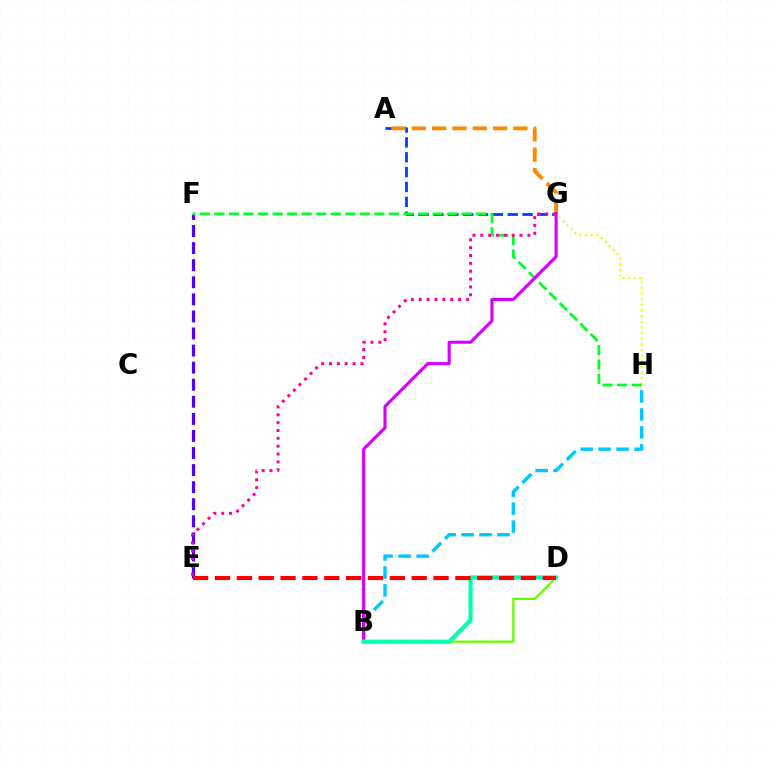{('A', 'G'): [{'color': '#003fff', 'line_style': 'dashed', 'thickness': 2.02}, {'color': '#ff8800', 'line_style': 'dashed', 'thickness': 2.76}], ('B', 'H'): [{'color': '#00c7ff', 'line_style': 'dashed', 'thickness': 2.44}], ('B', 'D'): [{'color': '#66ff00', 'line_style': 'solid', 'thickness': 1.64}, {'color': '#00ffaf', 'line_style': 'solid', 'thickness': 2.98}], ('G', 'H'): [{'color': '#eeff00', 'line_style': 'dotted', 'thickness': 1.53}], ('E', 'F'): [{'color': '#4f00ff', 'line_style': 'dashed', 'thickness': 2.32}], ('F', 'H'): [{'color': '#00ff27', 'line_style': 'dashed', 'thickness': 1.98}], ('B', 'G'): [{'color': '#d600ff', 'line_style': 'solid', 'thickness': 2.22}], ('D', 'E'): [{'color': '#ff0000', 'line_style': 'dashed', 'thickness': 2.97}], ('E', 'G'): [{'color': '#ff00a0', 'line_style': 'dotted', 'thickness': 2.13}]}